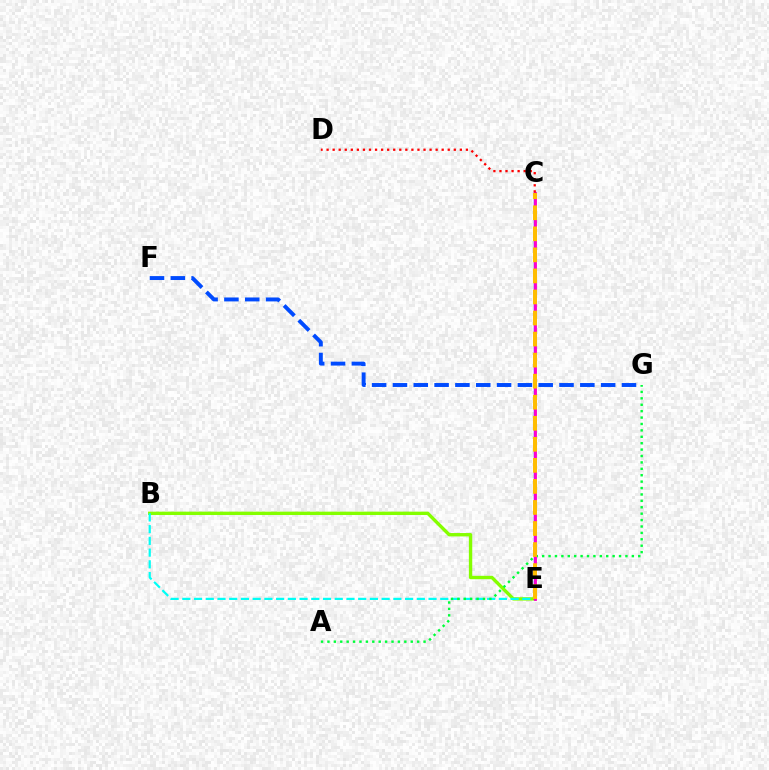{('B', 'E'): [{'color': '#84ff00', 'line_style': 'solid', 'thickness': 2.43}, {'color': '#00fff6', 'line_style': 'dashed', 'thickness': 1.59}], ('A', 'G'): [{'color': '#00ff39', 'line_style': 'dotted', 'thickness': 1.74}], ('C', 'E'): [{'color': '#7200ff', 'line_style': 'solid', 'thickness': 1.75}, {'color': '#ff00cf', 'line_style': 'solid', 'thickness': 2.04}, {'color': '#ffbd00', 'line_style': 'dashed', 'thickness': 2.86}], ('F', 'G'): [{'color': '#004bff', 'line_style': 'dashed', 'thickness': 2.83}], ('C', 'D'): [{'color': '#ff0000', 'line_style': 'dotted', 'thickness': 1.65}]}